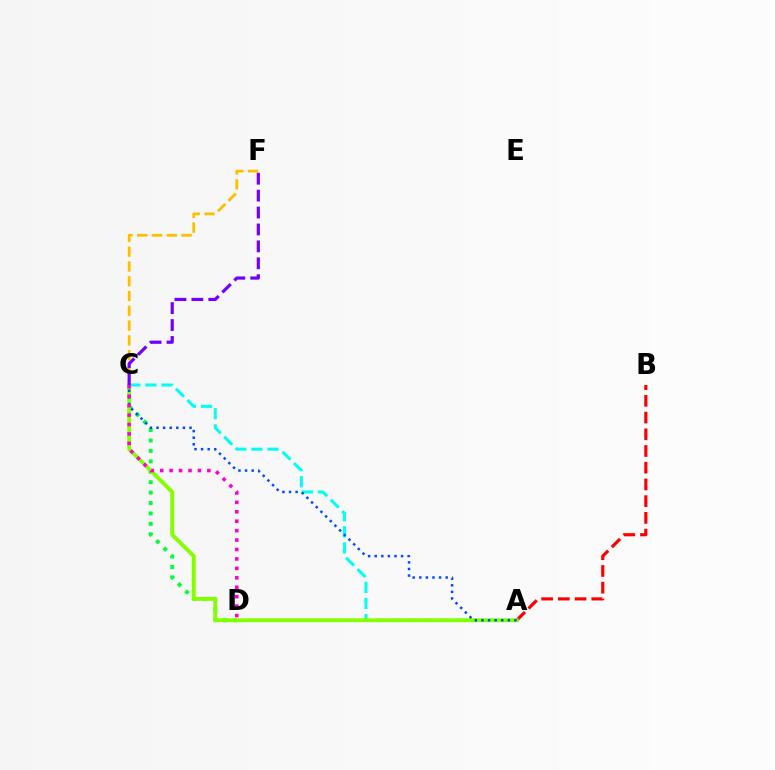{('A', 'C'): [{'color': '#00fff6', 'line_style': 'dashed', 'thickness': 2.19}, {'color': '#84ff00', 'line_style': 'solid', 'thickness': 2.78}, {'color': '#004bff', 'line_style': 'dotted', 'thickness': 1.79}], ('A', 'B'): [{'color': '#ff0000', 'line_style': 'dashed', 'thickness': 2.27}], ('C', 'D'): [{'color': '#00ff39', 'line_style': 'dotted', 'thickness': 2.83}, {'color': '#ff00cf', 'line_style': 'dotted', 'thickness': 2.56}], ('C', 'F'): [{'color': '#ffbd00', 'line_style': 'dashed', 'thickness': 2.01}, {'color': '#7200ff', 'line_style': 'dashed', 'thickness': 2.3}]}